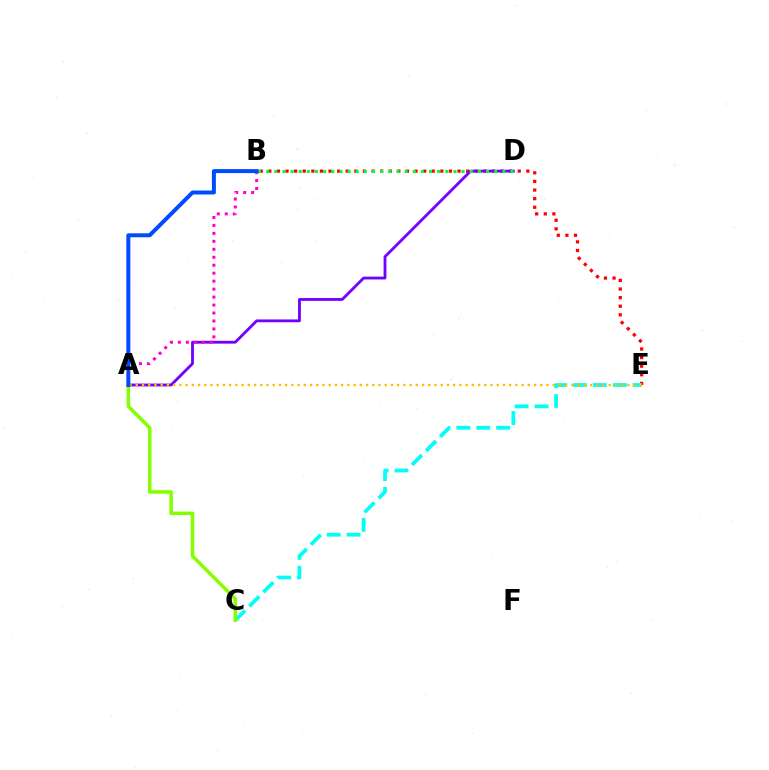{('B', 'E'): [{'color': '#ff0000', 'line_style': 'dotted', 'thickness': 2.34}], ('C', 'E'): [{'color': '#00fff6', 'line_style': 'dashed', 'thickness': 2.7}], ('A', 'D'): [{'color': '#7200ff', 'line_style': 'solid', 'thickness': 2.03}], ('B', 'D'): [{'color': '#00ff39', 'line_style': 'dotted', 'thickness': 2.21}], ('A', 'B'): [{'color': '#ff00cf', 'line_style': 'dotted', 'thickness': 2.16}, {'color': '#004bff', 'line_style': 'solid', 'thickness': 2.86}], ('A', 'C'): [{'color': '#84ff00', 'line_style': 'solid', 'thickness': 2.54}], ('A', 'E'): [{'color': '#ffbd00', 'line_style': 'dotted', 'thickness': 1.69}]}